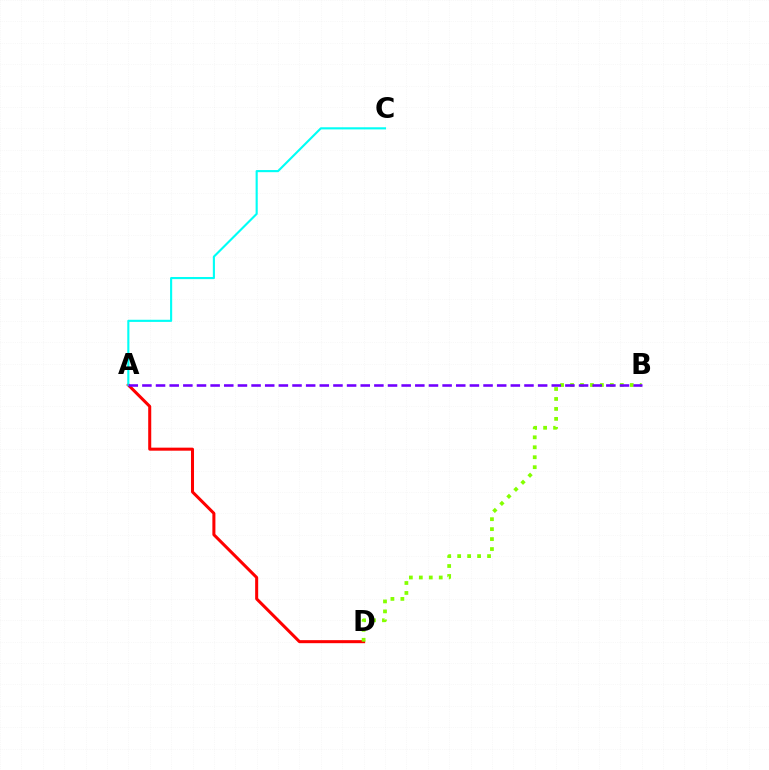{('A', 'D'): [{'color': '#ff0000', 'line_style': 'solid', 'thickness': 2.18}], ('A', 'C'): [{'color': '#00fff6', 'line_style': 'solid', 'thickness': 1.53}], ('B', 'D'): [{'color': '#84ff00', 'line_style': 'dotted', 'thickness': 2.71}], ('A', 'B'): [{'color': '#7200ff', 'line_style': 'dashed', 'thickness': 1.85}]}